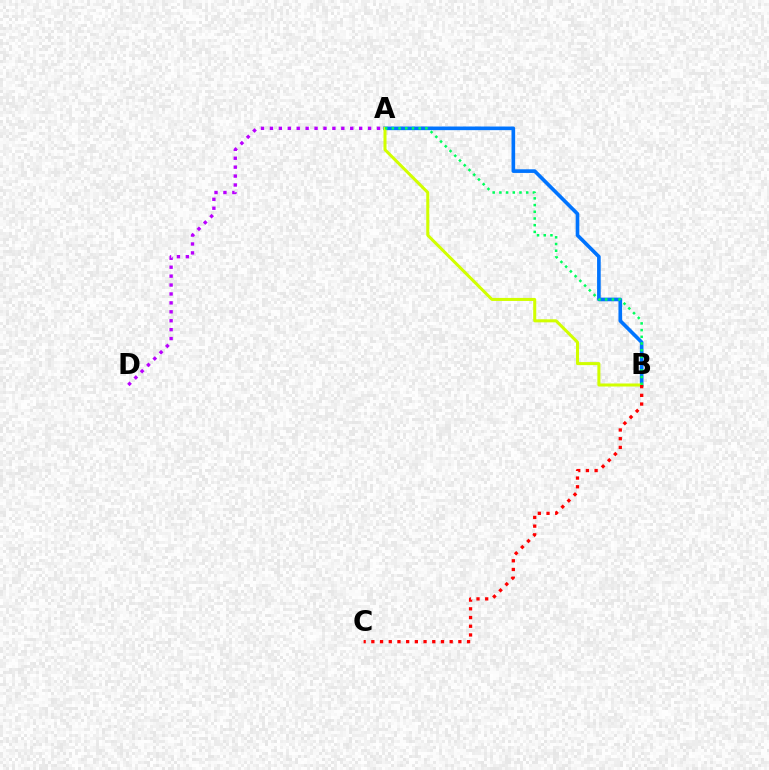{('A', 'B'): [{'color': '#0074ff', 'line_style': 'solid', 'thickness': 2.62}, {'color': '#d1ff00', 'line_style': 'solid', 'thickness': 2.18}, {'color': '#00ff5c', 'line_style': 'dotted', 'thickness': 1.82}], ('A', 'D'): [{'color': '#b900ff', 'line_style': 'dotted', 'thickness': 2.42}], ('B', 'C'): [{'color': '#ff0000', 'line_style': 'dotted', 'thickness': 2.36}]}